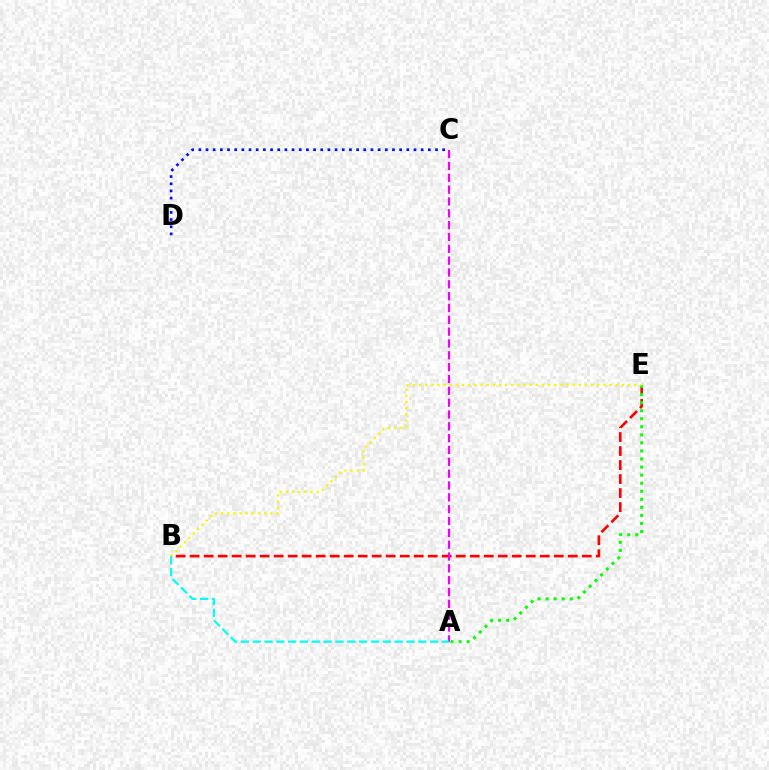{('C', 'D'): [{'color': '#0010ff', 'line_style': 'dotted', 'thickness': 1.95}], ('B', 'E'): [{'color': '#ff0000', 'line_style': 'dashed', 'thickness': 1.9}, {'color': '#fcf500', 'line_style': 'dotted', 'thickness': 1.67}], ('A', 'C'): [{'color': '#ee00ff', 'line_style': 'dashed', 'thickness': 1.61}], ('A', 'E'): [{'color': '#08ff00', 'line_style': 'dotted', 'thickness': 2.19}], ('A', 'B'): [{'color': '#00fff6', 'line_style': 'dashed', 'thickness': 1.61}]}